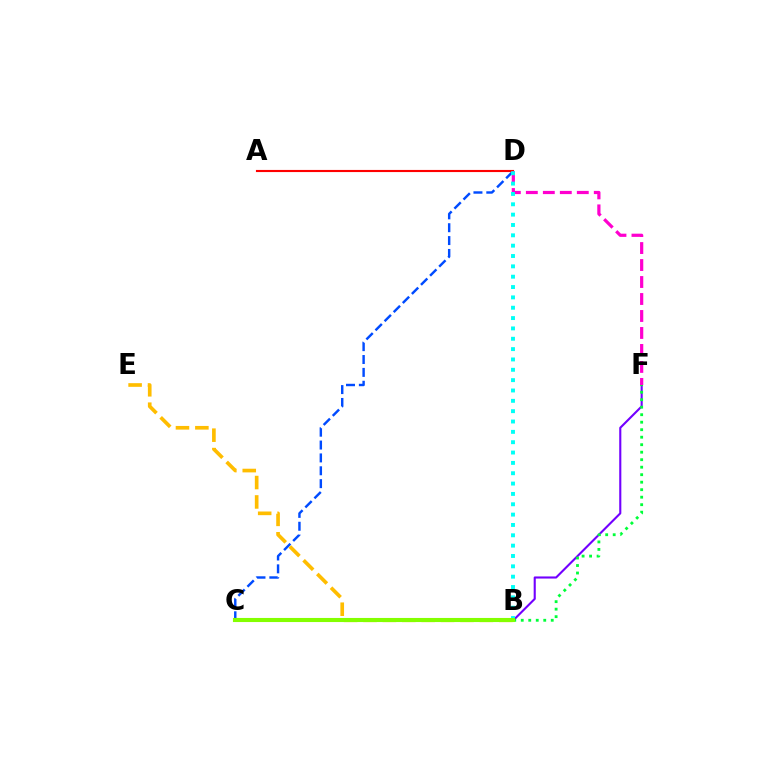{('C', 'D'): [{'color': '#004bff', 'line_style': 'dashed', 'thickness': 1.75}], ('B', 'F'): [{'color': '#7200ff', 'line_style': 'solid', 'thickness': 1.52}, {'color': '#00ff39', 'line_style': 'dotted', 'thickness': 2.04}], ('B', 'E'): [{'color': '#ffbd00', 'line_style': 'dashed', 'thickness': 2.64}], ('A', 'D'): [{'color': '#ff0000', 'line_style': 'solid', 'thickness': 1.53}], ('D', 'F'): [{'color': '#ff00cf', 'line_style': 'dashed', 'thickness': 2.31}], ('B', 'D'): [{'color': '#00fff6', 'line_style': 'dotted', 'thickness': 2.81}], ('B', 'C'): [{'color': '#84ff00', 'line_style': 'solid', 'thickness': 2.95}]}